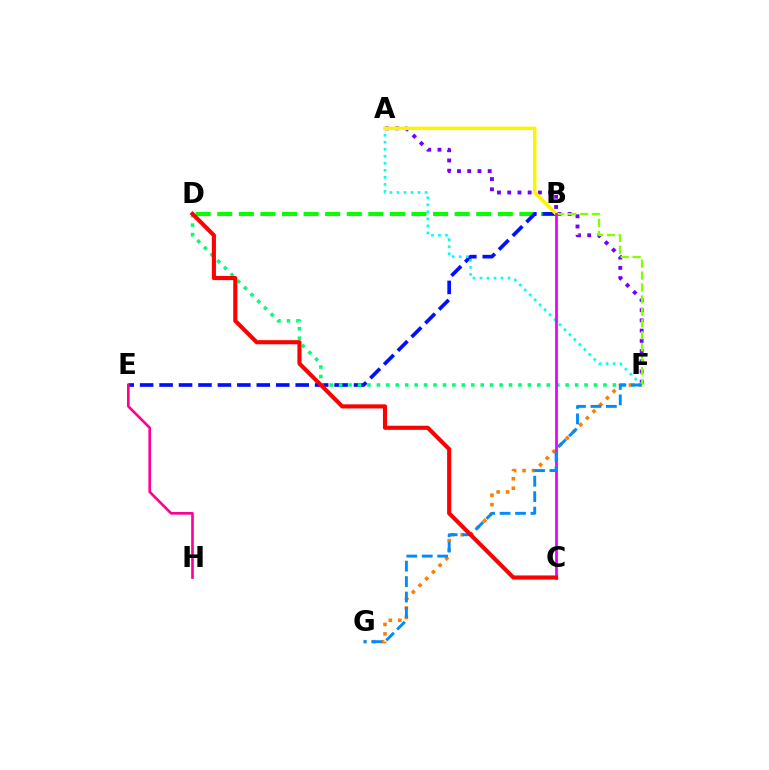{('A', 'F'): [{'color': '#7200ff', 'line_style': 'dotted', 'thickness': 2.78}, {'color': '#00fff6', 'line_style': 'dotted', 'thickness': 1.91}], ('B', 'D'): [{'color': '#08ff00', 'line_style': 'dashed', 'thickness': 2.93}], ('B', 'F'): [{'color': '#84ff00', 'line_style': 'dashed', 'thickness': 1.62}], ('F', 'G'): [{'color': '#ff7c00', 'line_style': 'dotted', 'thickness': 2.57}, {'color': '#008cff', 'line_style': 'dashed', 'thickness': 2.1}], ('B', 'E'): [{'color': '#0010ff', 'line_style': 'dashed', 'thickness': 2.64}], ('D', 'F'): [{'color': '#00ff74', 'line_style': 'dotted', 'thickness': 2.56}], ('A', 'B'): [{'color': '#fcf500', 'line_style': 'solid', 'thickness': 2.54}], ('B', 'C'): [{'color': '#ee00ff', 'line_style': 'solid', 'thickness': 2.0}], ('E', 'H'): [{'color': '#ff0094', 'line_style': 'solid', 'thickness': 1.91}], ('C', 'D'): [{'color': '#ff0000', 'line_style': 'solid', 'thickness': 2.96}]}